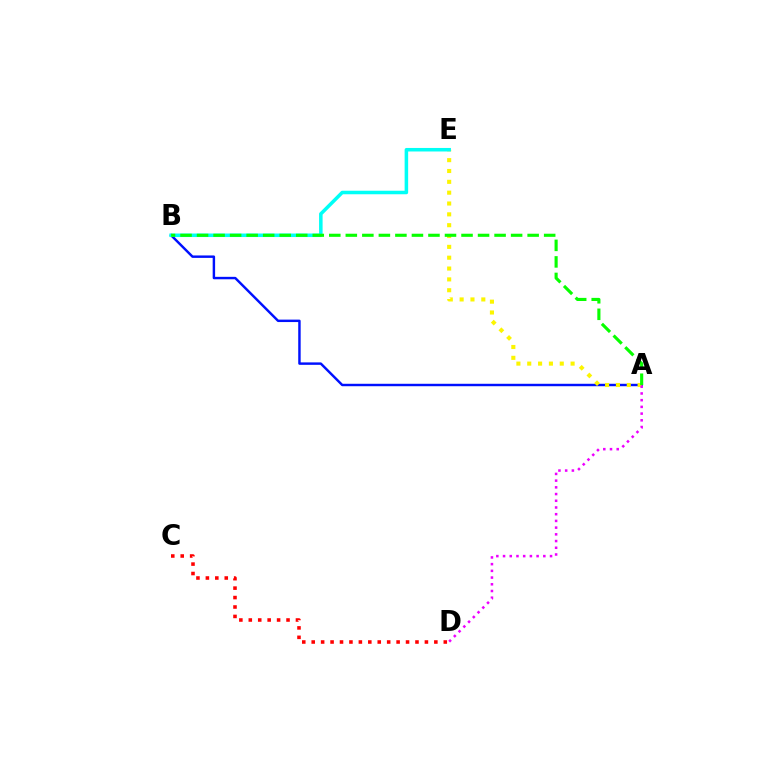{('A', 'B'): [{'color': '#0010ff', 'line_style': 'solid', 'thickness': 1.76}, {'color': '#08ff00', 'line_style': 'dashed', 'thickness': 2.25}], ('C', 'D'): [{'color': '#ff0000', 'line_style': 'dotted', 'thickness': 2.56}], ('A', 'E'): [{'color': '#fcf500', 'line_style': 'dotted', 'thickness': 2.95}], ('B', 'E'): [{'color': '#00fff6', 'line_style': 'solid', 'thickness': 2.54}], ('A', 'D'): [{'color': '#ee00ff', 'line_style': 'dotted', 'thickness': 1.82}]}